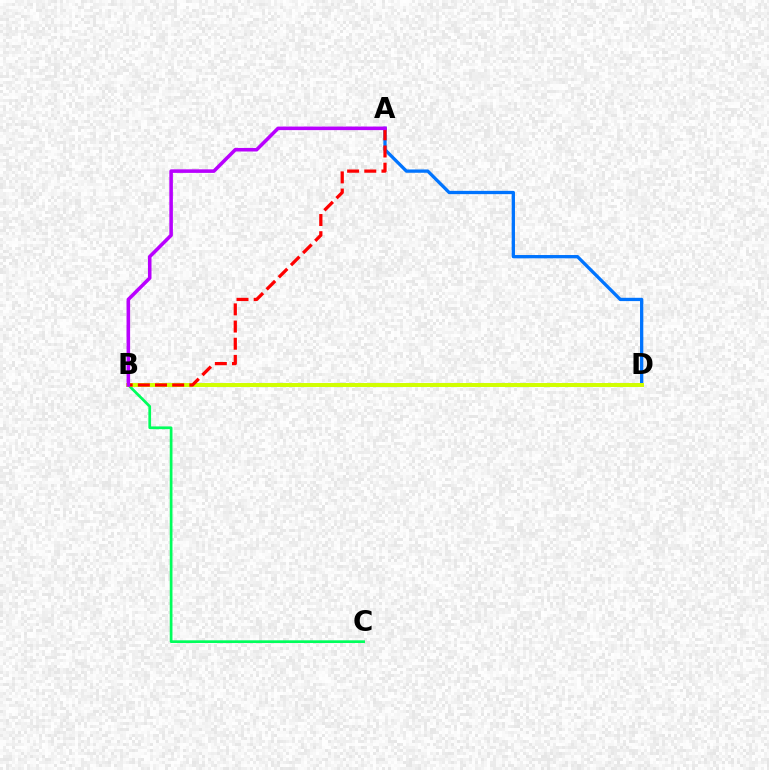{('B', 'C'): [{'color': '#00ff5c', 'line_style': 'solid', 'thickness': 1.95}], ('A', 'D'): [{'color': '#0074ff', 'line_style': 'solid', 'thickness': 2.37}], ('B', 'D'): [{'color': '#d1ff00', 'line_style': 'solid', 'thickness': 2.85}], ('A', 'B'): [{'color': '#ff0000', 'line_style': 'dashed', 'thickness': 2.33}, {'color': '#b900ff', 'line_style': 'solid', 'thickness': 2.56}]}